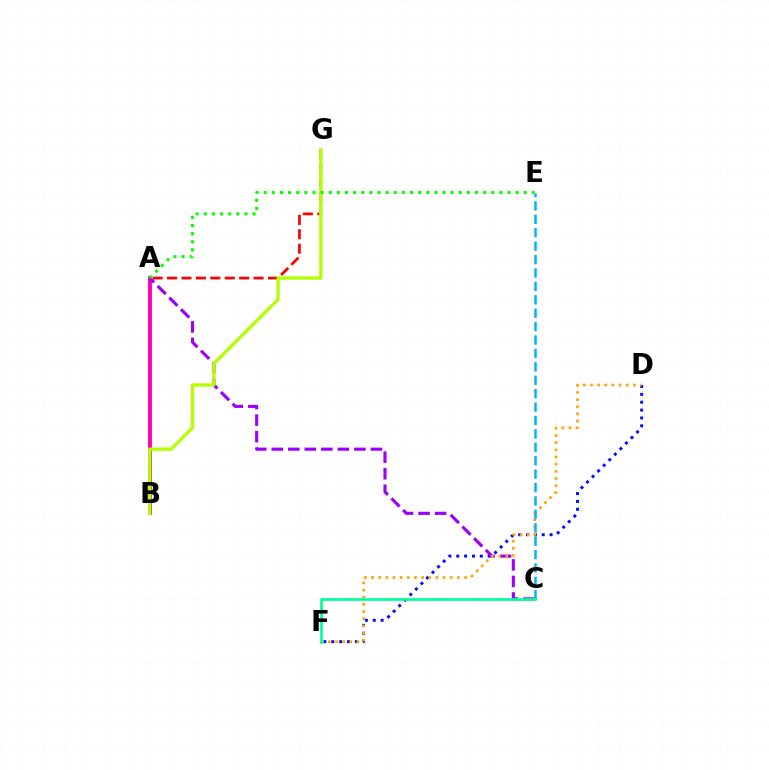{('A', 'B'): [{'color': '#ff00bd', 'line_style': 'solid', 'thickness': 2.8}], ('D', 'F'): [{'color': '#0010ff', 'line_style': 'dotted', 'thickness': 2.14}, {'color': '#ffa500', 'line_style': 'dotted', 'thickness': 1.94}], ('A', 'C'): [{'color': '#9b00ff', 'line_style': 'dashed', 'thickness': 2.25}], ('A', 'G'): [{'color': '#ff0000', 'line_style': 'dashed', 'thickness': 1.96}], ('B', 'G'): [{'color': '#b3ff00', 'line_style': 'solid', 'thickness': 2.38}], ('C', 'E'): [{'color': '#00b5ff', 'line_style': 'dashed', 'thickness': 1.82}], ('A', 'E'): [{'color': '#08ff00', 'line_style': 'dotted', 'thickness': 2.21}], ('C', 'F'): [{'color': '#00ff9d', 'line_style': 'solid', 'thickness': 1.97}]}